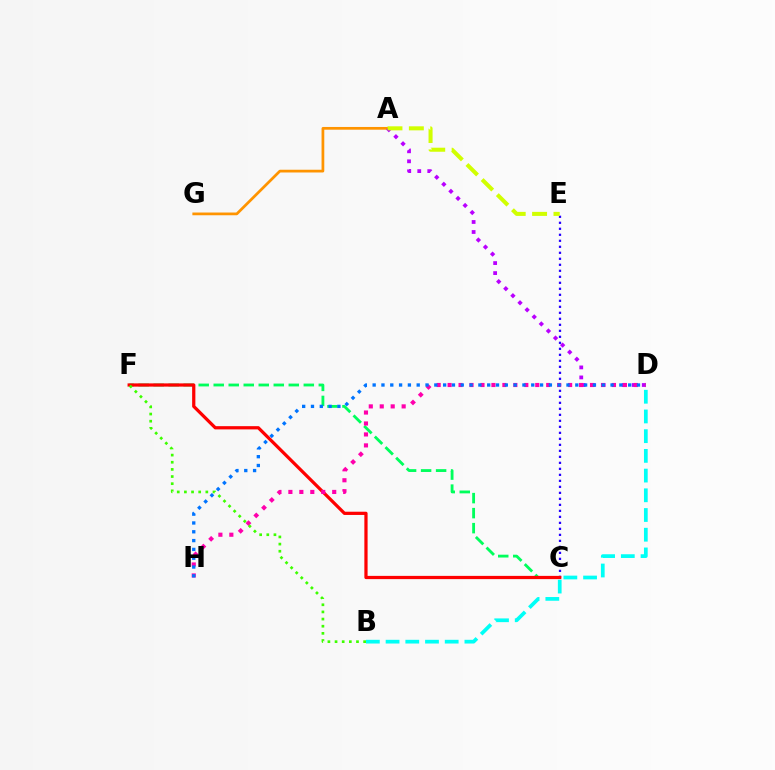{('A', 'G'): [{'color': '#ff9400', 'line_style': 'solid', 'thickness': 1.97}], ('C', 'F'): [{'color': '#00ff5c', 'line_style': 'dashed', 'thickness': 2.04}, {'color': '#ff0000', 'line_style': 'solid', 'thickness': 2.33}], ('C', 'E'): [{'color': '#2500ff', 'line_style': 'dotted', 'thickness': 1.63}], ('A', 'D'): [{'color': '#b900ff', 'line_style': 'dotted', 'thickness': 2.72}], ('A', 'E'): [{'color': '#d1ff00', 'line_style': 'dashed', 'thickness': 2.91}], ('B', 'D'): [{'color': '#00fff6', 'line_style': 'dashed', 'thickness': 2.68}], ('D', 'H'): [{'color': '#ff00ac', 'line_style': 'dotted', 'thickness': 2.98}, {'color': '#0074ff', 'line_style': 'dotted', 'thickness': 2.39}], ('B', 'F'): [{'color': '#3dff00', 'line_style': 'dotted', 'thickness': 1.94}]}